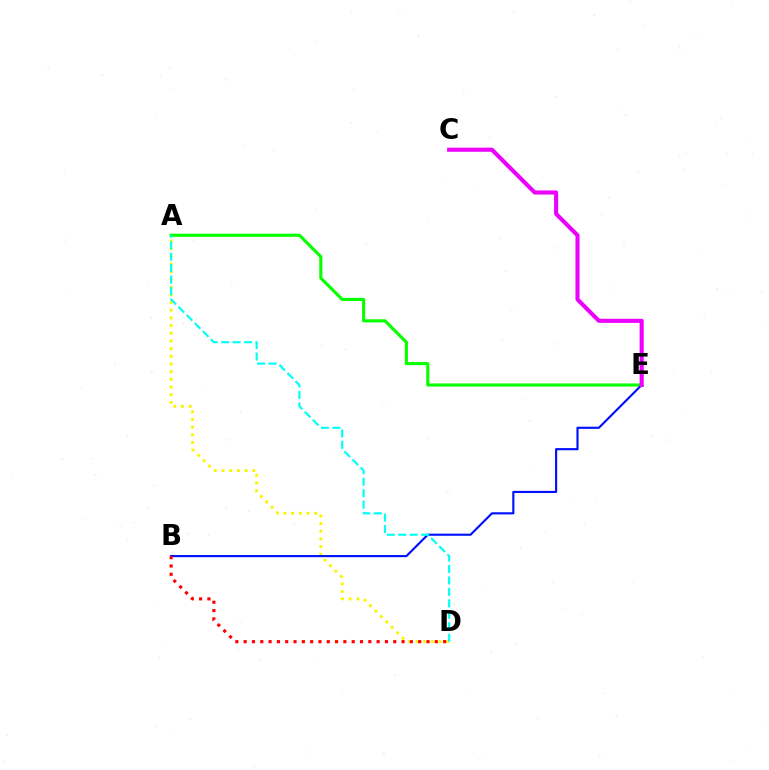{('A', 'D'): [{'color': '#fcf500', 'line_style': 'dotted', 'thickness': 2.09}, {'color': '#00fff6', 'line_style': 'dashed', 'thickness': 1.56}], ('A', 'E'): [{'color': '#08ff00', 'line_style': 'solid', 'thickness': 2.25}], ('B', 'E'): [{'color': '#0010ff', 'line_style': 'solid', 'thickness': 1.54}], ('B', 'D'): [{'color': '#ff0000', 'line_style': 'dotted', 'thickness': 2.26}], ('C', 'E'): [{'color': '#ee00ff', 'line_style': 'solid', 'thickness': 2.94}]}